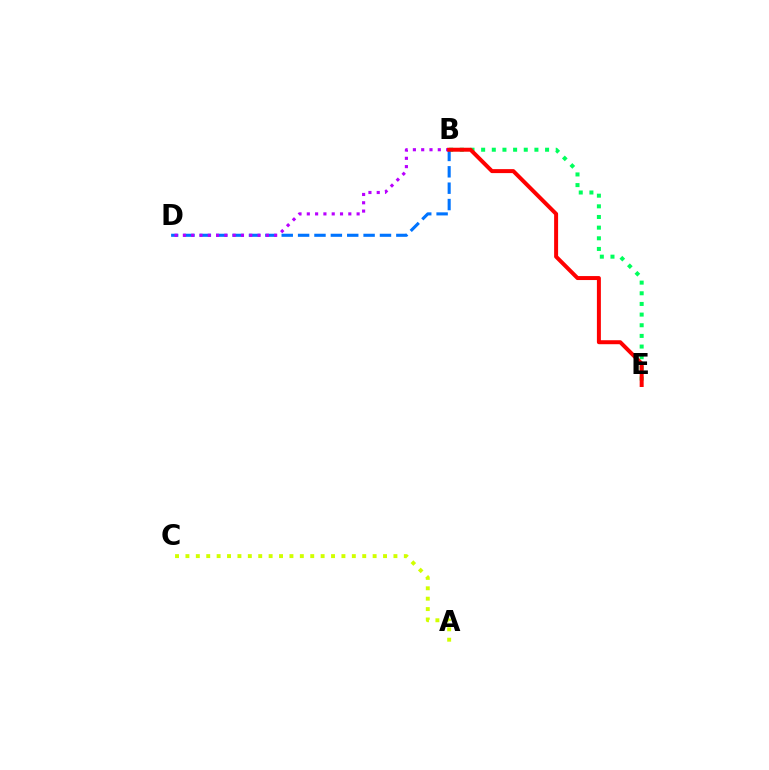{('B', 'E'): [{'color': '#00ff5c', 'line_style': 'dotted', 'thickness': 2.89}, {'color': '#ff0000', 'line_style': 'solid', 'thickness': 2.87}], ('B', 'D'): [{'color': '#0074ff', 'line_style': 'dashed', 'thickness': 2.22}, {'color': '#b900ff', 'line_style': 'dotted', 'thickness': 2.26}], ('A', 'C'): [{'color': '#d1ff00', 'line_style': 'dotted', 'thickness': 2.83}]}